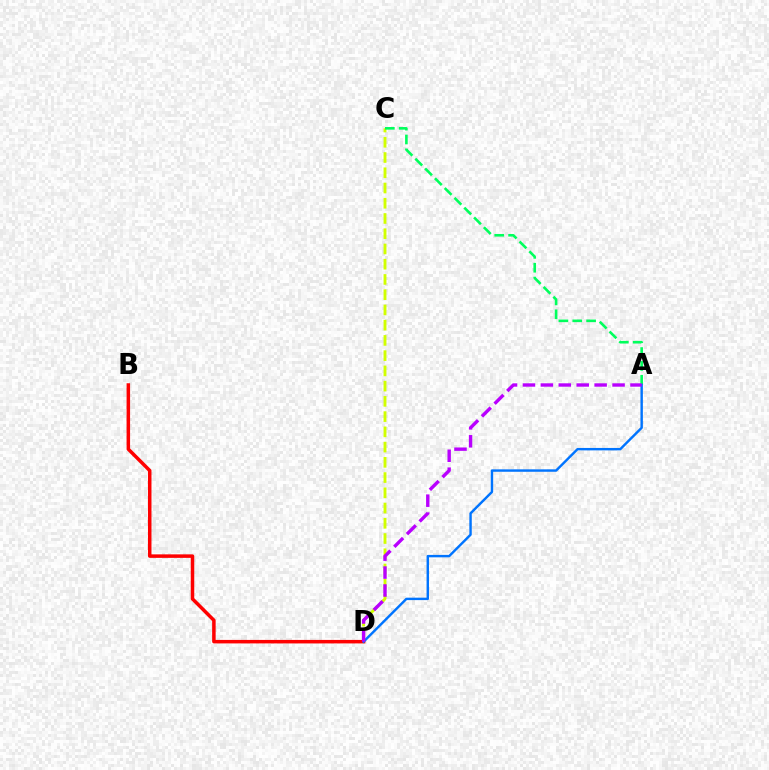{('C', 'D'): [{'color': '#d1ff00', 'line_style': 'dashed', 'thickness': 2.07}], ('B', 'D'): [{'color': '#ff0000', 'line_style': 'solid', 'thickness': 2.52}], ('A', 'C'): [{'color': '#00ff5c', 'line_style': 'dashed', 'thickness': 1.88}], ('A', 'D'): [{'color': '#0074ff', 'line_style': 'solid', 'thickness': 1.75}, {'color': '#b900ff', 'line_style': 'dashed', 'thickness': 2.44}]}